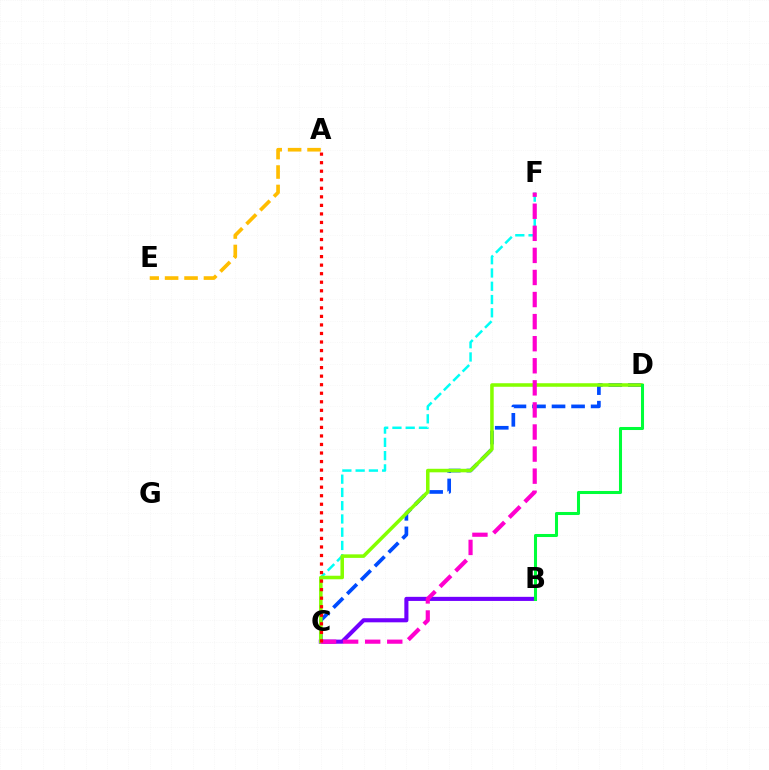{('C', 'F'): [{'color': '#00fff6', 'line_style': 'dashed', 'thickness': 1.8}, {'color': '#ff00cf', 'line_style': 'dashed', 'thickness': 3.0}], ('C', 'D'): [{'color': '#004bff', 'line_style': 'dashed', 'thickness': 2.65}, {'color': '#84ff00', 'line_style': 'solid', 'thickness': 2.55}], ('B', 'C'): [{'color': '#7200ff', 'line_style': 'solid', 'thickness': 2.95}], ('A', 'E'): [{'color': '#ffbd00', 'line_style': 'dashed', 'thickness': 2.64}], ('A', 'C'): [{'color': '#ff0000', 'line_style': 'dotted', 'thickness': 2.32}], ('B', 'D'): [{'color': '#00ff39', 'line_style': 'solid', 'thickness': 2.19}]}